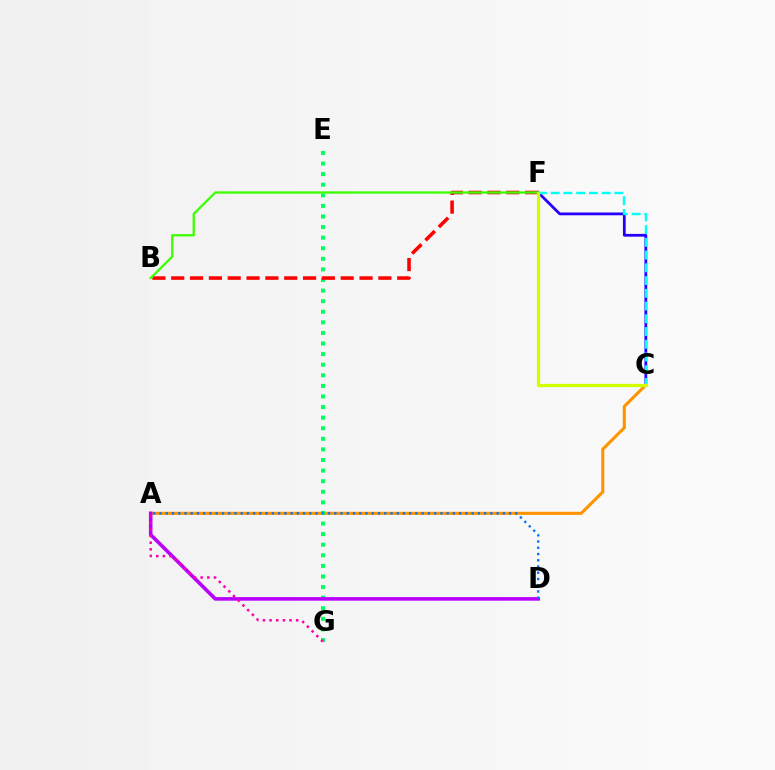{('A', 'C'): [{'color': '#ff9400', 'line_style': 'solid', 'thickness': 2.22}], ('C', 'F'): [{'color': '#2500ff', 'line_style': 'solid', 'thickness': 2.0}, {'color': '#00fff6', 'line_style': 'dashed', 'thickness': 1.73}, {'color': '#d1ff00', 'line_style': 'solid', 'thickness': 2.33}], ('E', 'G'): [{'color': '#00ff5c', 'line_style': 'dotted', 'thickness': 2.88}], ('B', 'F'): [{'color': '#ff0000', 'line_style': 'dashed', 'thickness': 2.56}, {'color': '#3dff00', 'line_style': 'solid', 'thickness': 1.65}], ('A', 'D'): [{'color': '#b900ff', 'line_style': 'solid', 'thickness': 2.58}, {'color': '#0074ff', 'line_style': 'dotted', 'thickness': 1.7}], ('A', 'G'): [{'color': '#ff00ac', 'line_style': 'dotted', 'thickness': 1.81}]}